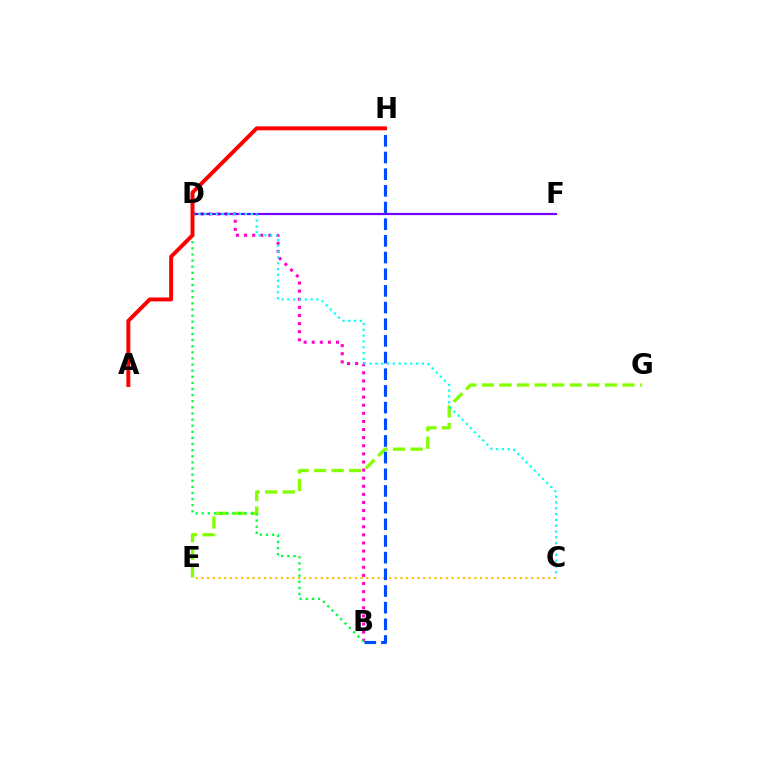{('E', 'G'): [{'color': '#84ff00', 'line_style': 'dashed', 'thickness': 2.39}], ('B', 'D'): [{'color': '#ff00cf', 'line_style': 'dotted', 'thickness': 2.2}, {'color': '#00ff39', 'line_style': 'dotted', 'thickness': 1.66}], ('D', 'F'): [{'color': '#7200ff', 'line_style': 'solid', 'thickness': 1.59}], ('C', 'D'): [{'color': '#00fff6', 'line_style': 'dotted', 'thickness': 1.58}], ('C', 'E'): [{'color': '#ffbd00', 'line_style': 'dotted', 'thickness': 1.54}], ('B', 'H'): [{'color': '#004bff', 'line_style': 'dashed', 'thickness': 2.26}], ('A', 'H'): [{'color': '#ff0000', 'line_style': 'solid', 'thickness': 2.83}]}